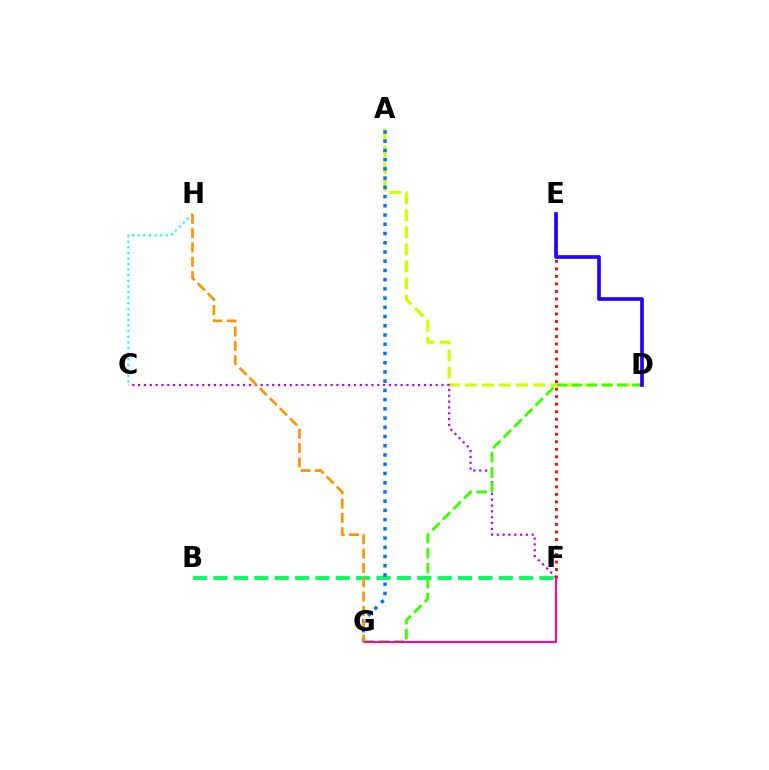{('B', 'F'): [{'color': '#00ff5c', 'line_style': 'dashed', 'thickness': 2.77}], ('A', 'D'): [{'color': '#d1ff00', 'line_style': 'dashed', 'thickness': 2.32}], ('C', 'H'): [{'color': '#00fff6', 'line_style': 'dotted', 'thickness': 1.52}], ('A', 'G'): [{'color': '#0074ff', 'line_style': 'dotted', 'thickness': 2.51}], ('C', 'F'): [{'color': '#b900ff', 'line_style': 'dotted', 'thickness': 1.58}], ('E', 'F'): [{'color': '#ff0000', 'line_style': 'dotted', 'thickness': 2.04}], ('D', 'G'): [{'color': '#3dff00', 'line_style': 'dashed', 'thickness': 2.04}], ('D', 'E'): [{'color': '#2500ff', 'line_style': 'solid', 'thickness': 2.66}], ('F', 'G'): [{'color': '#ff00ac', 'line_style': 'solid', 'thickness': 1.51}], ('G', 'H'): [{'color': '#ff9400', 'line_style': 'dashed', 'thickness': 1.94}]}